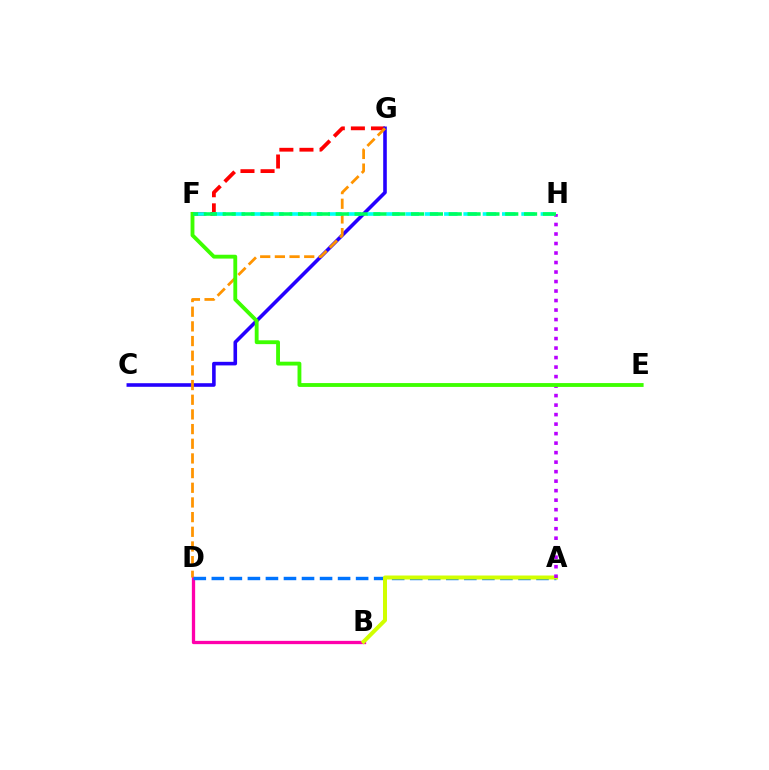{('F', 'G'): [{'color': '#ff0000', 'line_style': 'dashed', 'thickness': 2.73}], ('B', 'D'): [{'color': '#ff00ac', 'line_style': 'solid', 'thickness': 2.37}], ('C', 'G'): [{'color': '#2500ff', 'line_style': 'solid', 'thickness': 2.59}], ('D', 'G'): [{'color': '#ff9400', 'line_style': 'dashed', 'thickness': 1.99}], ('A', 'D'): [{'color': '#0074ff', 'line_style': 'dashed', 'thickness': 2.45}], ('A', 'B'): [{'color': '#d1ff00', 'line_style': 'solid', 'thickness': 2.87}], ('F', 'H'): [{'color': '#00fff6', 'line_style': 'dashed', 'thickness': 2.62}, {'color': '#00ff5c', 'line_style': 'dashed', 'thickness': 2.56}], ('A', 'H'): [{'color': '#b900ff', 'line_style': 'dotted', 'thickness': 2.58}], ('E', 'F'): [{'color': '#3dff00', 'line_style': 'solid', 'thickness': 2.77}]}